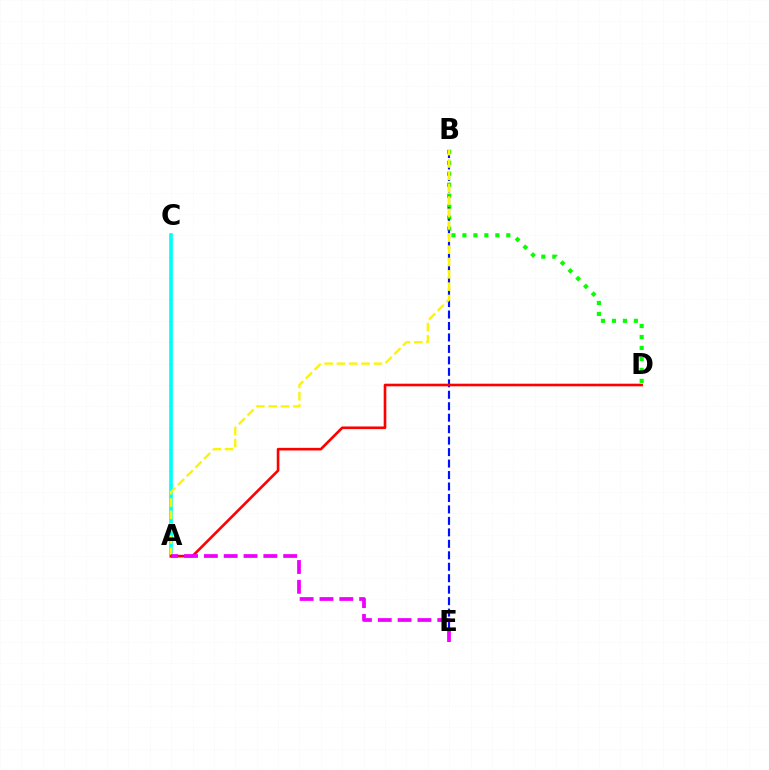{('A', 'C'): [{'color': '#00fff6', 'line_style': 'solid', 'thickness': 2.63}], ('B', 'D'): [{'color': '#08ff00', 'line_style': 'dotted', 'thickness': 2.98}], ('B', 'E'): [{'color': '#0010ff', 'line_style': 'dashed', 'thickness': 1.56}], ('A', 'B'): [{'color': '#fcf500', 'line_style': 'dashed', 'thickness': 1.67}], ('A', 'D'): [{'color': '#ff0000', 'line_style': 'solid', 'thickness': 1.89}], ('A', 'E'): [{'color': '#ee00ff', 'line_style': 'dashed', 'thickness': 2.69}]}